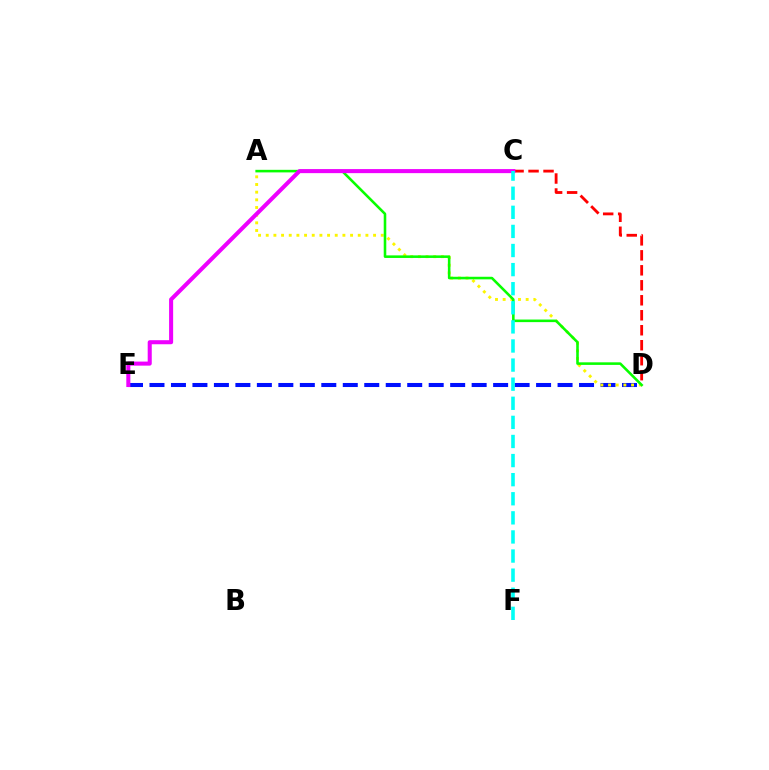{('D', 'E'): [{'color': '#0010ff', 'line_style': 'dashed', 'thickness': 2.92}], ('A', 'D'): [{'color': '#fcf500', 'line_style': 'dotted', 'thickness': 2.08}, {'color': '#08ff00', 'line_style': 'solid', 'thickness': 1.85}], ('C', 'D'): [{'color': '#ff0000', 'line_style': 'dashed', 'thickness': 2.04}], ('C', 'E'): [{'color': '#ee00ff', 'line_style': 'solid', 'thickness': 2.92}], ('C', 'F'): [{'color': '#00fff6', 'line_style': 'dashed', 'thickness': 2.59}]}